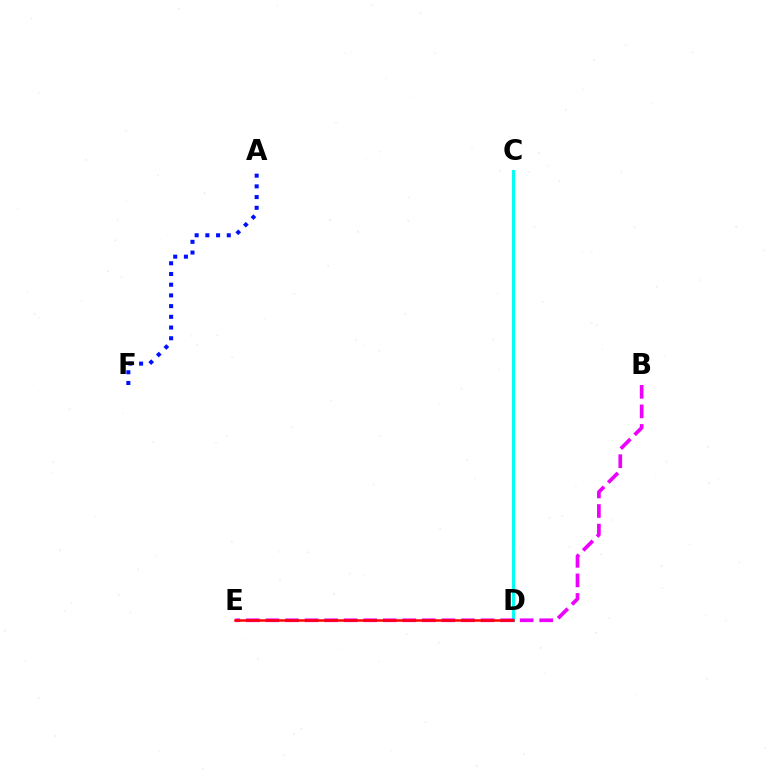{('C', 'D'): [{'color': '#08ff00', 'line_style': 'solid', 'thickness': 1.82}, {'color': '#fcf500', 'line_style': 'solid', 'thickness': 2.05}, {'color': '#00fff6', 'line_style': 'solid', 'thickness': 2.13}], ('A', 'F'): [{'color': '#0010ff', 'line_style': 'dotted', 'thickness': 2.91}], ('B', 'E'): [{'color': '#ee00ff', 'line_style': 'dashed', 'thickness': 2.66}], ('D', 'E'): [{'color': '#ff0000', 'line_style': 'solid', 'thickness': 1.81}]}